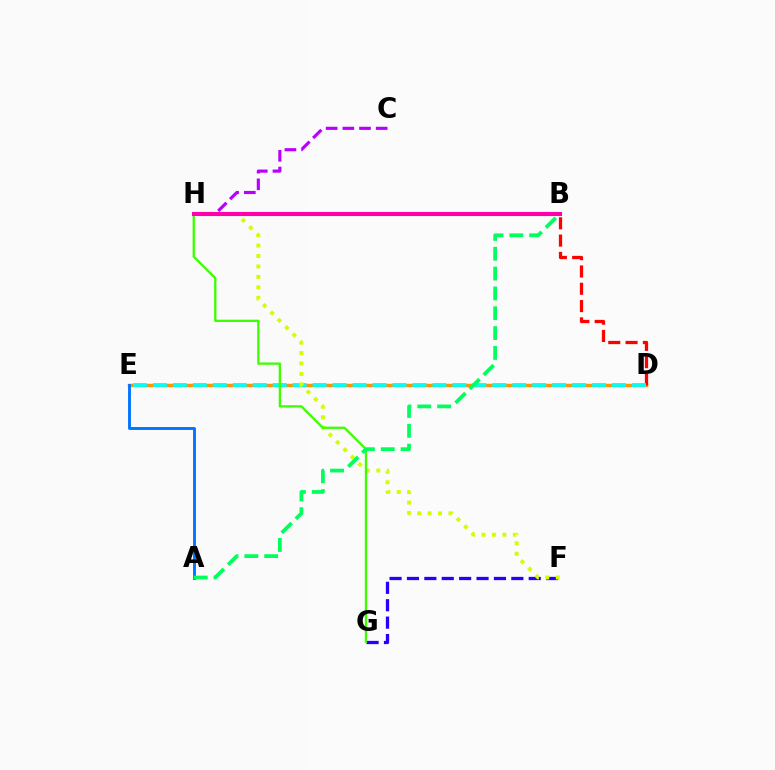{('D', 'E'): [{'color': '#ff9400', 'line_style': 'solid', 'thickness': 2.51}, {'color': '#00fff6', 'line_style': 'dashed', 'thickness': 2.71}], ('F', 'G'): [{'color': '#2500ff', 'line_style': 'dashed', 'thickness': 2.36}], ('A', 'E'): [{'color': '#0074ff', 'line_style': 'solid', 'thickness': 2.08}], ('B', 'D'): [{'color': '#ff0000', 'line_style': 'dashed', 'thickness': 2.35}], ('F', 'H'): [{'color': '#d1ff00', 'line_style': 'dotted', 'thickness': 2.84}], ('G', 'H'): [{'color': '#3dff00', 'line_style': 'solid', 'thickness': 1.66}], ('C', 'H'): [{'color': '#b900ff', 'line_style': 'dashed', 'thickness': 2.27}], ('B', 'H'): [{'color': '#ff00ac', 'line_style': 'solid', 'thickness': 2.94}], ('A', 'B'): [{'color': '#00ff5c', 'line_style': 'dashed', 'thickness': 2.69}]}